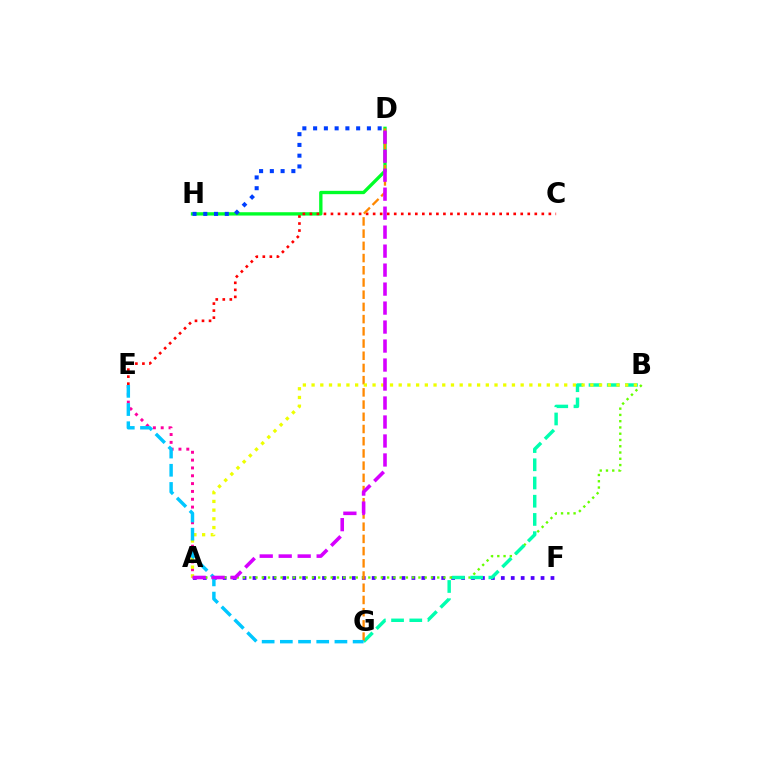{('A', 'F'): [{'color': '#4f00ff', 'line_style': 'dotted', 'thickness': 2.7}], ('A', 'B'): [{'color': '#66ff00', 'line_style': 'dotted', 'thickness': 1.7}, {'color': '#eeff00', 'line_style': 'dotted', 'thickness': 2.37}], ('D', 'H'): [{'color': '#00ff27', 'line_style': 'solid', 'thickness': 2.4}, {'color': '#003fff', 'line_style': 'dotted', 'thickness': 2.92}], ('B', 'G'): [{'color': '#00ffaf', 'line_style': 'dashed', 'thickness': 2.48}], ('A', 'E'): [{'color': '#ff00a0', 'line_style': 'dotted', 'thickness': 2.13}], ('C', 'E'): [{'color': '#ff0000', 'line_style': 'dotted', 'thickness': 1.91}], ('D', 'G'): [{'color': '#ff8800', 'line_style': 'dashed', 'thickness': 1.66}], ('E', 'G'): [{'color': '#00c7ff', 'line_style': 'dashed', 'thickness': 2.47}], ('A', 'D'): [{'color': '#d600ff', 'line_style': 'dashed', 'thickness': 2.58}]}